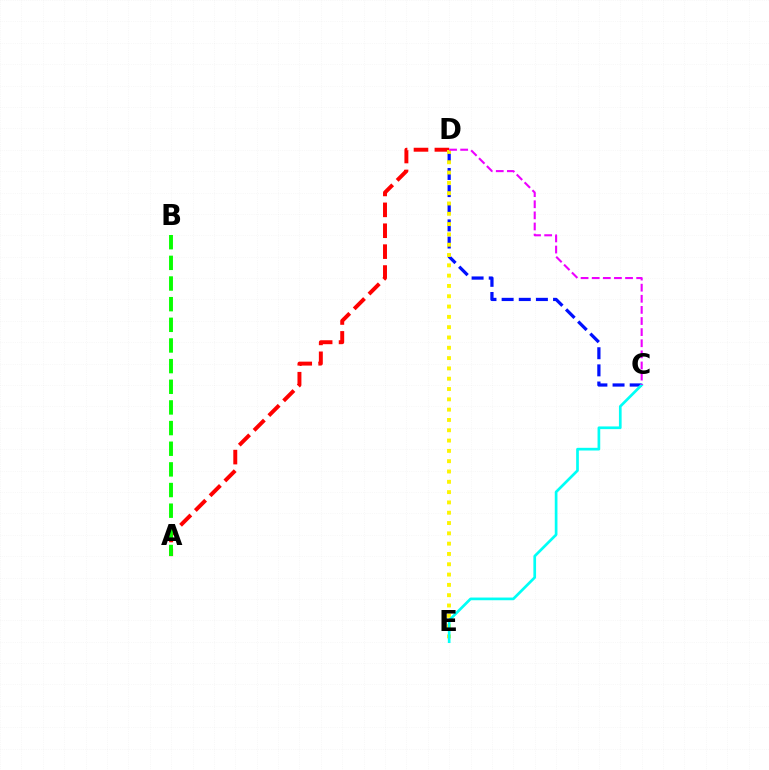{('C', 'D'): [{'color': '#0010ff', 'line_style': 'dashed', 'thickness': 2.33}, {'color': '#ee00ff', 'line_style': 'dashed', 'thickness': 1.51}], ('A', 'D'): [{'color': '#ff0000', 'line_style': 'dashed', 'thickness': 2.84}], ('D', 'E'): [{'color': '#fcf500', 'line_style': 'dotted', 'thickness': 2.8}], ('C', 'E'): [{'color': '#00fff6', 'line_style': 'solid', 'thickness': 1.94}], ('A', 'B'): [{'color': '#08ff00', 'line_style': 'dashed', 'thickness': 2.81}]}